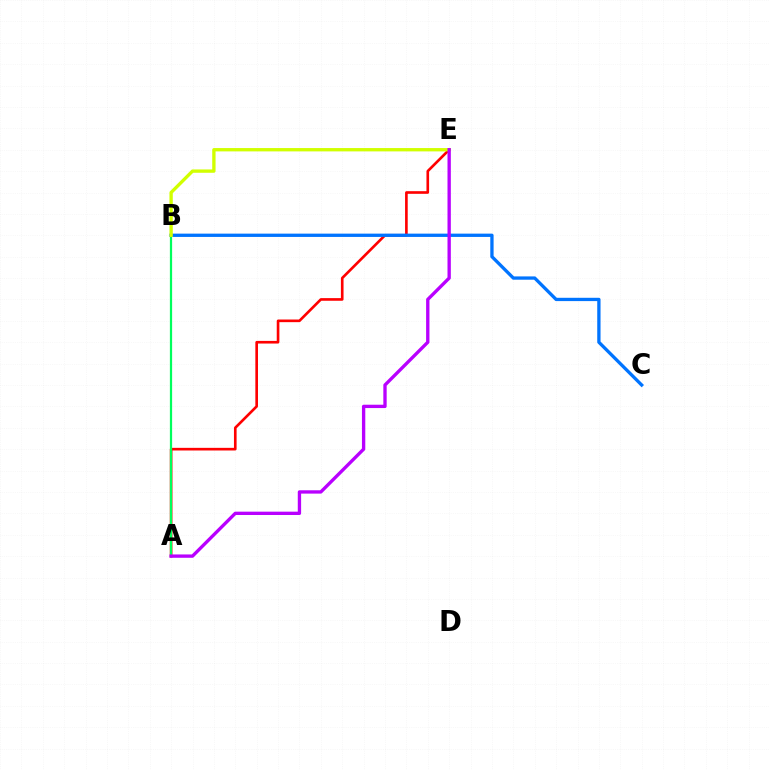{('A', 'E'): [{'color': '#ff0000', 'line_style': 'solid', 'thickness': 1.9}, {'color': '#b900ff', 'line_style': 'solid', 'thickness': 2.4}], ('B', 'C'): [{'color': '#0074ff', 'line_style': 'solid', 'thickness': 2.38}], ('A', 'B'): [{'color': '#00ff5c', 'line_style': 'solid', 'thickness': 1.61}], ('B', 'E'): [{'color': '#d1ff00', 'line_style': 'solid', 'thickness': 2.4}]}